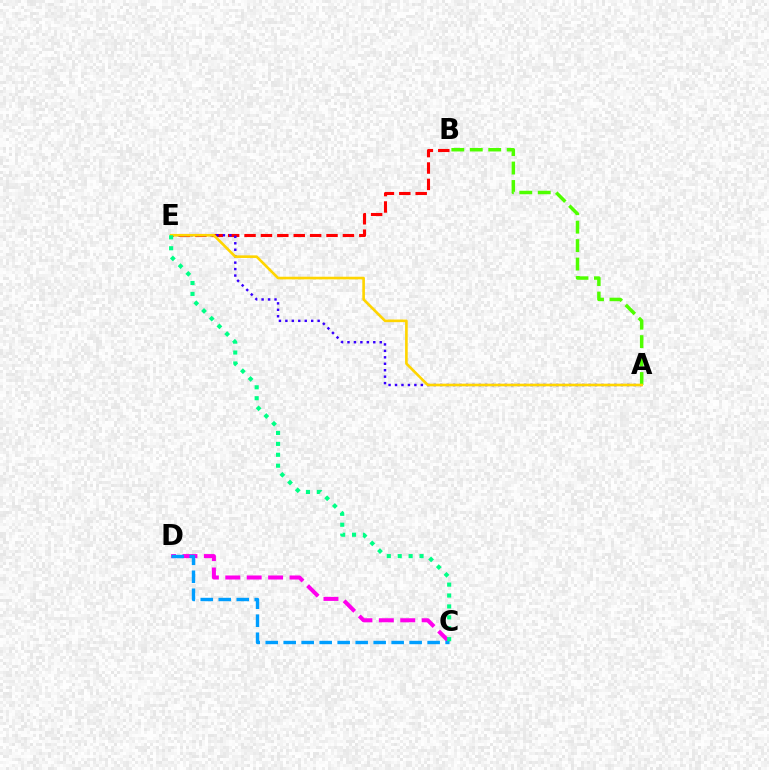{('B', 'E'): [{'color': '#ff0000', 'line_style': 'dashed', 'thickness': 2.23}], ('C', 'D'): [{'color': '#ff00ed', 'line_style': 'dashed', 'thickness': 2.91}, {'color': '#009eff', 'line_style': 'dashed', 'thickness': 2.44}], ('A', 'E'): [{'color': '#3700ff', 'line_style': 'dotted', 'thickness': 1.75}, {'color': '#ffd500', 'line_style': 'solid', 'thickness': 1.89}], ('A', 'B'): [{'color': '#4fff00', 'line_style': 'dashed', 'thickness': 2.51}], ('C', 'E'): [{'color': '#00ff86', 'line_style': 'dotted', 'thickness': 2.96}]}